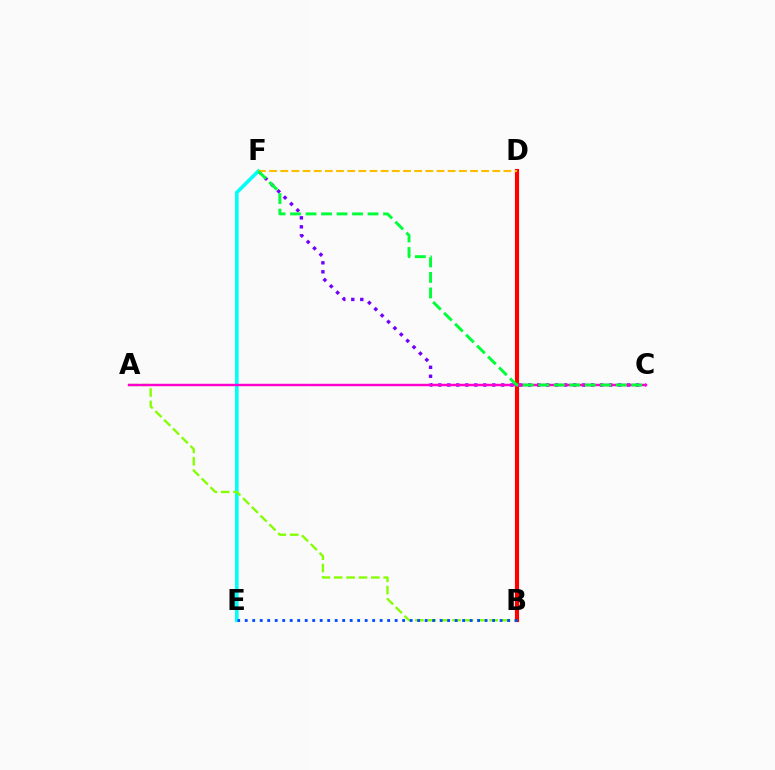{('C', 'F'): [{'color': '#7200ff', 'line_style': 'dotted', 'thickness': 2.44}, {'color': '#00ff39', 'line_style': 'dashed', 'thickness': 2.11}], ('E', 'F'): [{'color': '#00fff6', 'line_style': 'solid', 'thickness': 2.61}], ('A', 'B'): [{'color': '#84ff00', 'line_style': 'dashed', 'thickness': 1.68}], ('B', 'D'): [{'color': '#ff0000', 'line_style': 'solid', 'thickness': 2.98}], ('B', 'E'): [{'color': '#004bff', 'line_style': 'dotted', 'thickness': 2.04}], ('A', 'C'): [{'color': '#ff00cf', 'line_style': 'solid', 'thickness': 1.76}], ('D', 'F'): [{'color': '#ffbd00', 'line_style': 'dashed', 'thickness': 1.52}]}